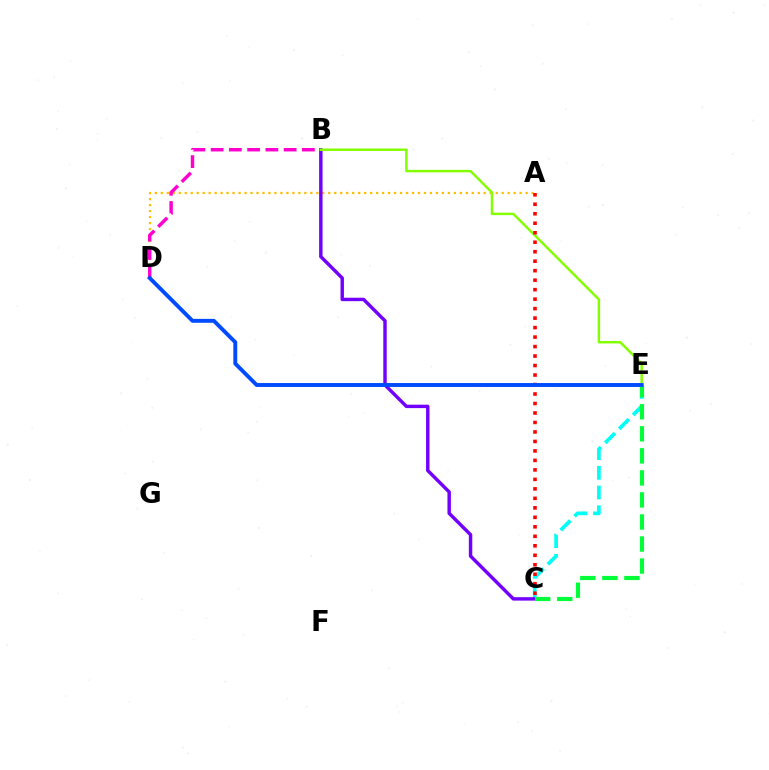{('A', 'D'): [{'color': '#ffbd00', 'line_style': 'dotted', 'thickness': 1.62}], ('C', 'E'): [{'color': '#00fff6', 'line_style': 'dashed', 'thickness': 2.68}, {'color': '#00ff39', 'line_style': 'dashed', 'thickness': 2.99}], ('B', 'D'): [{'color': '#ff00cf', 'line_style': 'dashed', 'thickness': 2.48}], ('B', 'C'): [{'color': '#7200ff', 'line_style': 'solid', 'thickness': 2.47}], ('B', 'E'): [{'color': '#84ff00', 'line_style': 'solid', 'thickness': 1.77}], ('A', 'C'): [{'color': '#ff0000', 'line_style': 'dotted', 'thickness': 2.58}], ('D', 'E'): [{'color': '#004bff', 'line_style': 'solid', 'thickness': 2.81}]}